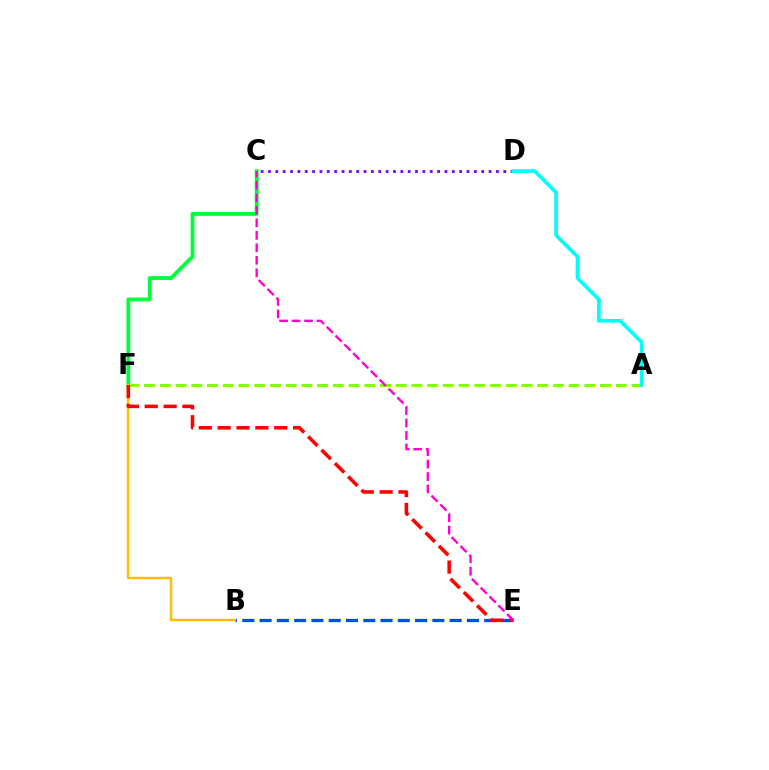{('C', 'F'): [{'color': '#00ff39', 'line_style': 'solid', 'thickness': 2.76}], ('A', 'F'): [{'color': '#84ff00', 'line_style': 'dashed', 'thickness': 2.14}], ('B', 'E'): [{'color': '#004bff', 'line_style': 'dashed', 'thickness': 2.35}], ('B', 'F'): [{'color': '#ffbd00', 'line_style': 'solid', 'thickness': 1.75}], ('E', 'F'): [{'color': '#ff0000', 'line_style': 'dashed', 'thickness': 2.56}], ('C', 'D'): [{'color': '#7200ff', 'line_style': 'dotted', 'thickness': 2.0}], ('C', 'E'): [{'color': '#ff00cf', 'line_style': 'dashed', 'thickness': 1.7}], ('A', 'D'): [{'color': '#00fff6', 'line_style': 'solid', 'thickness': 2.64}]}